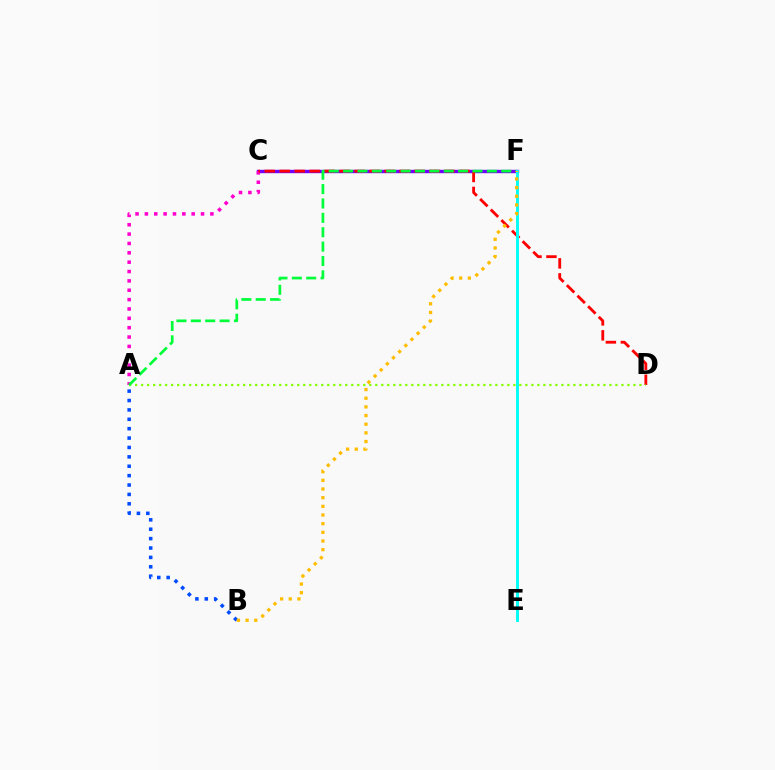{('C', 'F'): [{'color': '#7200ff', 'line_style': 'solid', 'thickness': 2.44}], ('A', 'C'): [{'color': '#ff00cf', 'line_style': 'dotted', 'thickness': 2.54}], ('C', 'D'): [{'color': '#ff0000', 'line_style': 'dashed', 'thickness': 2.04}], ('A', 'D'): [{'color': '#84ff00', 'line_style': 'dotted', 'thickness': 1.63}], ('A', 'F'): [{'color': '#00ff39', 'line_style': 'dashed', 'thickness': 1.95}], ('A', 'B'): [{'color': '#004bff', 'line_style': 'dotted', 'thickness': 2.55}], ('E', 'F'): [{'color': '#00fff6', 'line_style': 'solid', 'thickness': 2.1}], ('B', 'F'): [{'color': '#ffbd00', 'line_style': 'dotted', 'thickness': 2.35}]}